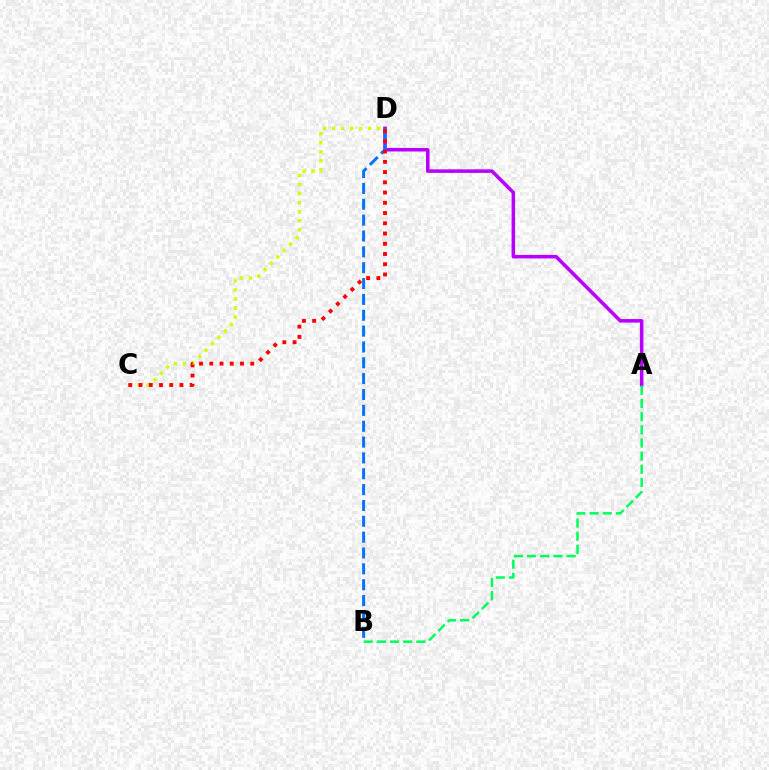{('A', 'D'): [{'color': '#b900ff', 'line_style': 'solid', 'thickness': 2.54}], ('B', 'D'): [{'color': '#0074ff', 'line_style': 'dashed', 'thickness': 2.15}], ('C', 'D'): [{'color': '#d1ff00', 'line_style': 'dotted', 'thickness': 2.46}, {'color': '#ff0000', 'line_style': 'dotted', 'thickness': 2.78}], ('A', 'B'): [{'color': '#00ff5c', 'line_style': 'dashed', 'thickness': 1.79}]}